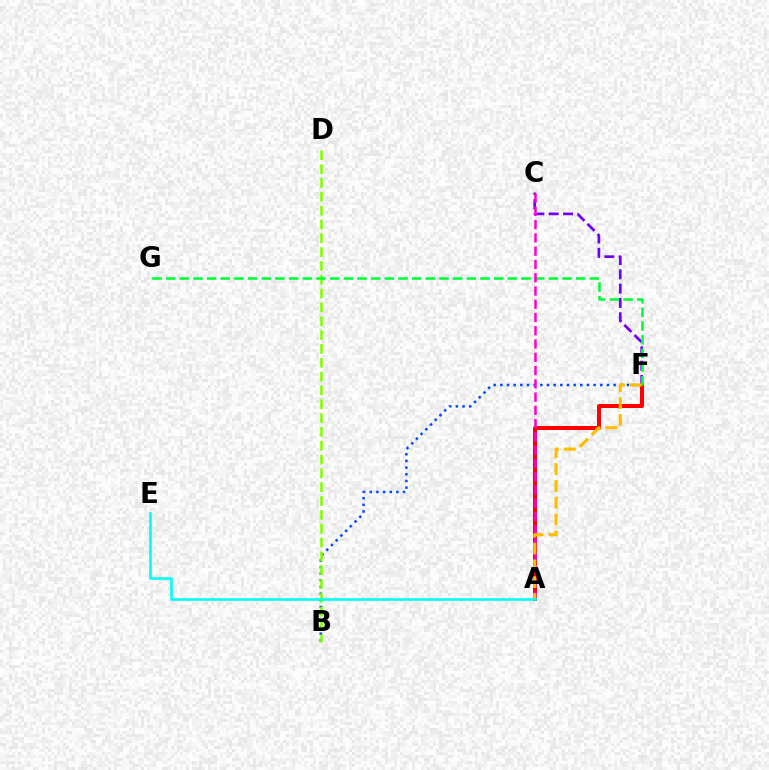{('C', 'F'): [{'color': '#7200ff', 'line_style': 'dashed', 'thickness': 1.94}], ('B', 'F'): [{'color': '#004bff', 'line_style': 'dotted', 'thickness': 1.81}], ('B', 'D'): [{'color': '#84ff00', 'line_style': 'dashed', 'thickness': 1.88}], ('A', 'F'): [{'color': '#ff0000', 'line_style': 'solid', 'thickness': 2.89}, {'color': '#ffbd00', 'line_style': 'dashed', 'thickness': 2.28}], ('F', 'G'): [{'color': '#00ff39', 'line_style': 'dashed', 'thickness': 1.86}], ('A', 'C'): [{'color': '#ff00cf', 'line_style': 'dashed', 'thickness': 1.8}], ('A', 'E'): [{'color': '#00fff6', 'line_style': 'solid', 'thickness': 1.89}]}